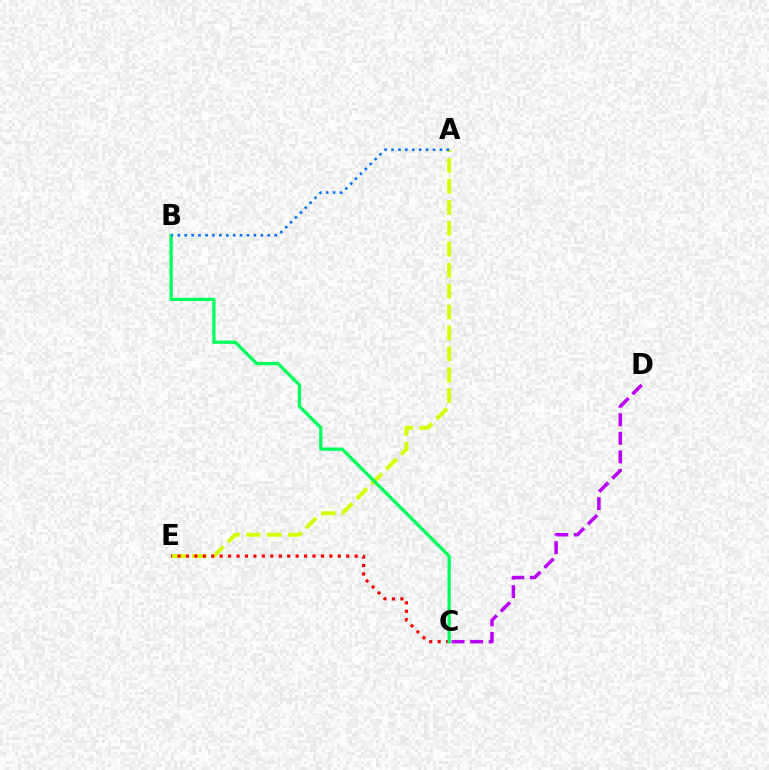{('A', 'E'): [{'color': '#d1ff00', 'line_style': 'dashed', 'thickness': 2.84}], ('C', 'E'): [{'color': '#ff0000', 'line_style': 'dotted', 'thickness': 2.29}], ('C', 'D'): [{'color': '#b900ff', 'line_style': 'dashed', 'thickness': 2.52}], ('B', 'C'): [{'color': '#00ff5c', 'line_style': 'solid', 'thickness': 2.39}], ('A', 'B'): [{'color': '#0074ff', 'line_style': 'dotted', 'thickness': 1.88}]}